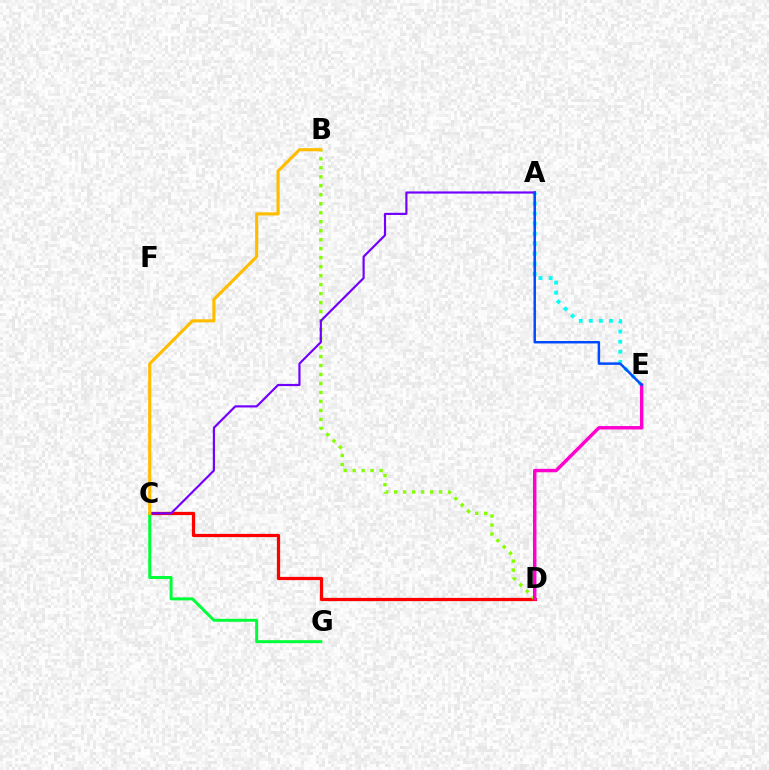{('A', 'E'): [{'color': '#00fff6', 'line_style': 'dotted', 'thickness': 2.73}, {'color': '#004bff', 'line_style': 'solid', 'thickness': 1.78}], ('C', 'D'): [{'color': '#ff0000', 'line_style': 'solid', 'thickness': 2.33}], ('B', 'D'): [{'color': '#84ff00', 'line_style': 'dotted', 'thickness': 2.44}], ('D', 'E'): [{'color': '#ff00cf', 'line_style': 'solid', 'thickness': 2.48}], ('A', 'C'): [{'color': '#7200ff', 'line_style': 'solid', 'thickness': 1.56}], ('C', 'G'): [{'color': '#00ff39', 'line_style': 'solid', 'thickness': 2.13}], ('B', 'C'): [{'color': '#ffbd00', 'line_style': 'solid', 'thickness': 2.25}]}